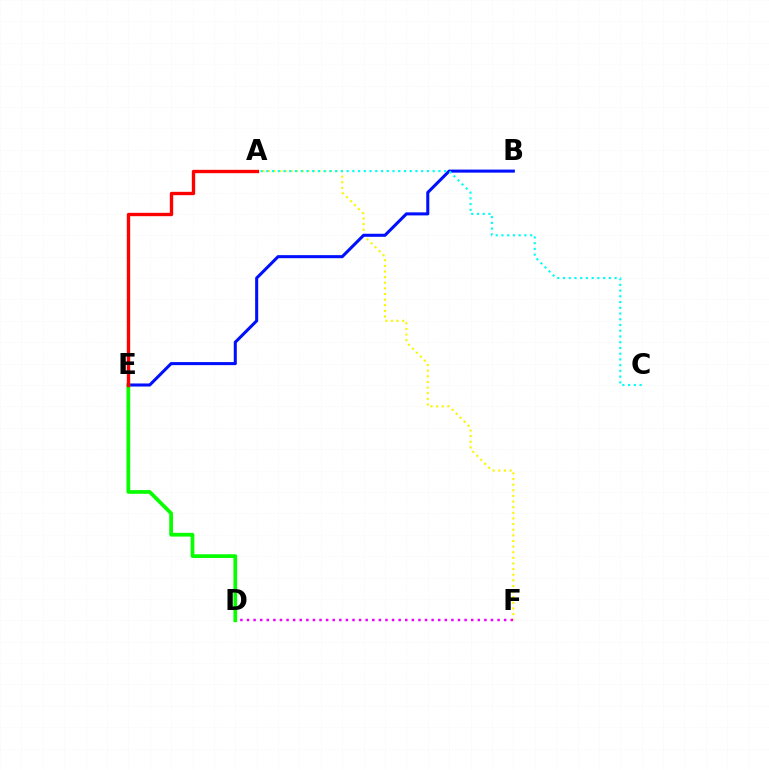{('A', 'F'): [{'color': '#fcf500', 'line_style': 'dotted', 'thickness': 1.53}], ('D', 'F'): [{'color': '#ee00ff', 'line_style': 'dotted', 'thickness': 1.79}], ('B', 'E'): [{'color': '#0010ff', 'line_style': 'solid', 'thickness': 2.2}], ('D', 'E'): [{'color': '#08ff00', 'line_style': 'solid', 'thickness': 2.68}], ('A', 'C'): [{'color': '#00fff6', 'line_style': 'dotted', 'thickness': 1.56}], ('A', 'E'): [{'color': '#ff0000', 'line_style': 'solid', 'thickness': 2.41}]}